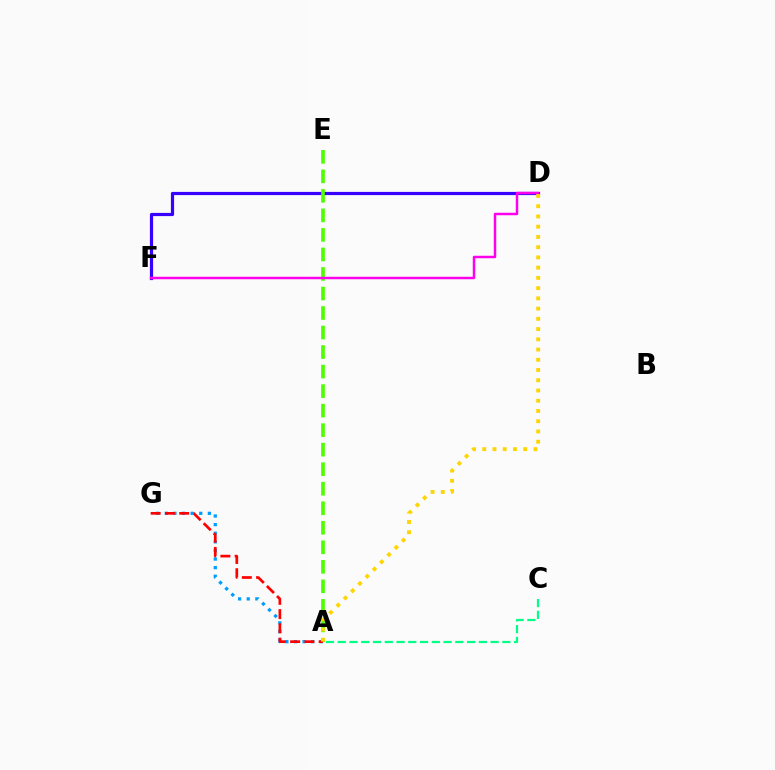{('A', 'G'): [{'color': '#009eff', 'line_style': 'dotted', 'thickness': 2.34}, {'color': '#ff0000', 'line_style': 'dashed', 'thickness': 1.94}], ('D', 'F'): [{'color': '#3700ff', 'line_style': 'solid', 'thickness': 2.29}, {'color': '#ff00ed', 'line_style': 'solid', 'thickness': 1.78}], ('A', 'C'): [{'color': '#00ff86', 'line_style': 'dashed', 'thickness': 1.6}], ('A', 'E'): [{'color': '#4fff00', 'line_style': 'dashed', 'thickness': 2.65}], ('A', 'D'): [{'color': '#ffd500', 'line_style': 'dotted', 'thickness': 2.78}]}